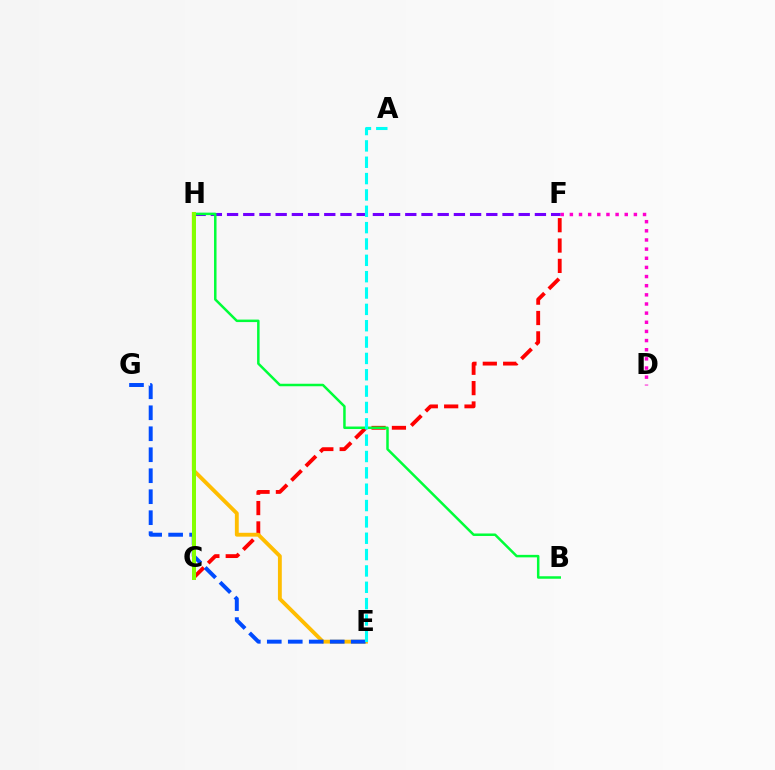{('C', 'F'): [{'color': '#ff0000', 'line_style': 'dashed', 'thickness': 2.77}], ('E', 'H'): [{'color': '#ffbd00', 'line_style': 'solid', 'thickness': 2.78}], ('D', 'F'): [{'color': '#ff00cf', 'line_style': 'dotted', 'thickness': 2.48}], ('F', 'H'): [{'color': '#7200ff', 'line_style': 'dashed', 'thickness': 2.2}], ('B', 'H'): [{'color': '#00ff39', 'line_style': 'solid', 'thickness': 1.8}], ('E', 'G'): [{'color': '#004bff', 'line_style': 'dashed', 'thickness': 2.85}], ('C', 'H'): [{'color': '#84ff00', 'line_style': 'solid', 'thickness': 2.88}], ('A', 'E'): [{'color': '#00fff6', 'line_style': 'dashed', 'thickness': 2.22}]}